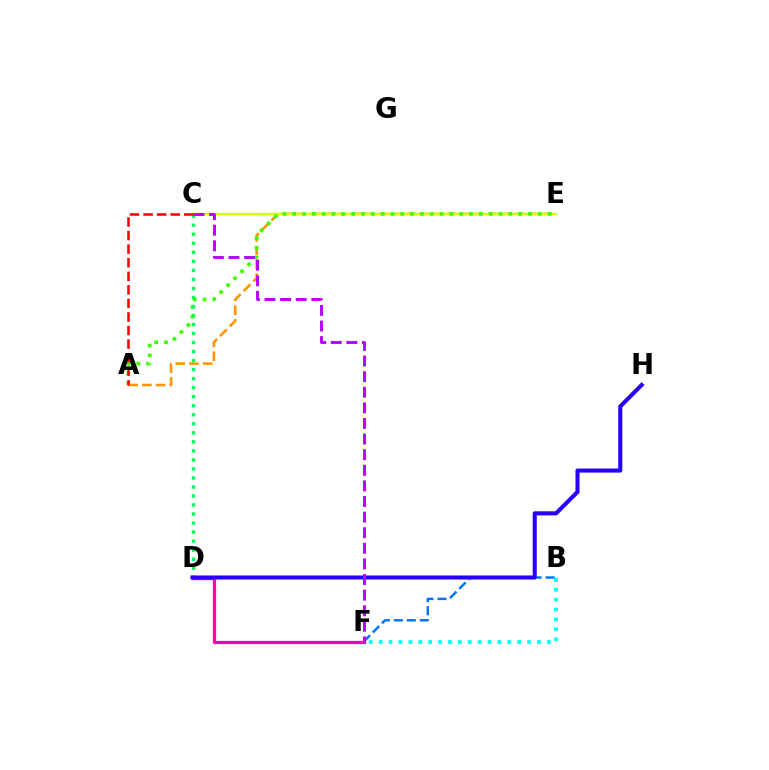{('A', 'E'): [{'color': '#ff9400', 'line_style': 'dashed', 'thickness': 1.86}, {'color': '#3dff00', 'line_style': 'dotted', 'thickness': 2.67}], ('C', 'E'): [{'color': '#d1ff00', 'line_style': 'solid', 'thickness': 1.75}], ('D', 'F'): [{'color': '#ff00ac', 'line_style': 'solid', 'thickness': 2.33}], ('B', 'F'): [{'color': '#00fff6', 'line_style': 'dotted', 'thickness': 2.69}, {'color': '#0074ff', 'line_style': 'dashed', 'thickness': 1.77}], ('C', 'D'): [{'color': '#00ff5c', 'line_style': 'dotted', 'thickness': 2.45}], ('A', 'C'): [{'color': '#ff0000', 'line_style': 'dashed', 'thickness': 1.84}], ('D', 'H'): [{'color': '#2500ff', 'line_style': 'solid', 'thickness': 2.93}], ('C', 'F'): [{'color': '#b900ff', 'line_style': 'dashed', 'thickness': 2.12}]}